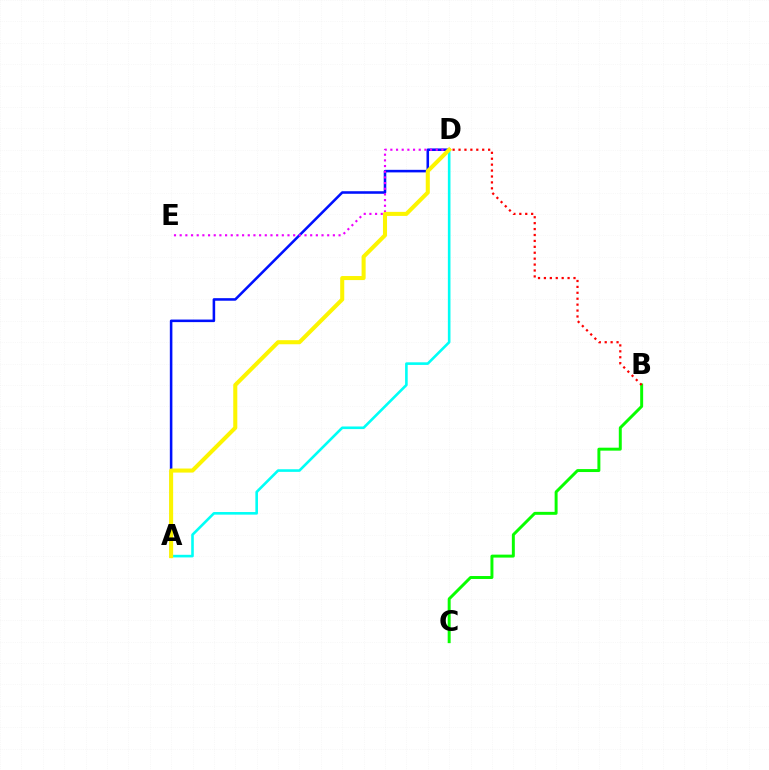{('A', 'D'): [{'color': '#0010ff', 'line_style': 'solid', 'thickness': 1.84}, {'color': '#00fff6', 'line_style': 'solid', 'thickness': 1.88}, {'color': '#fcf500', 'line_style': 'solid', 'thickness': 2.92}], ('D', 'E'): [{'color': '#ee00ff', 'line_style': 'dotted', 'thickness': 1.54}], ('B', 'C'): [{'color': '#08ff00', 'line_style': 'solid', 'thickness': 2.13}], ('B', 'D'): [{'color': '#ff0000', 'line_style': 'dotted', 'thickness': 1.61}]}